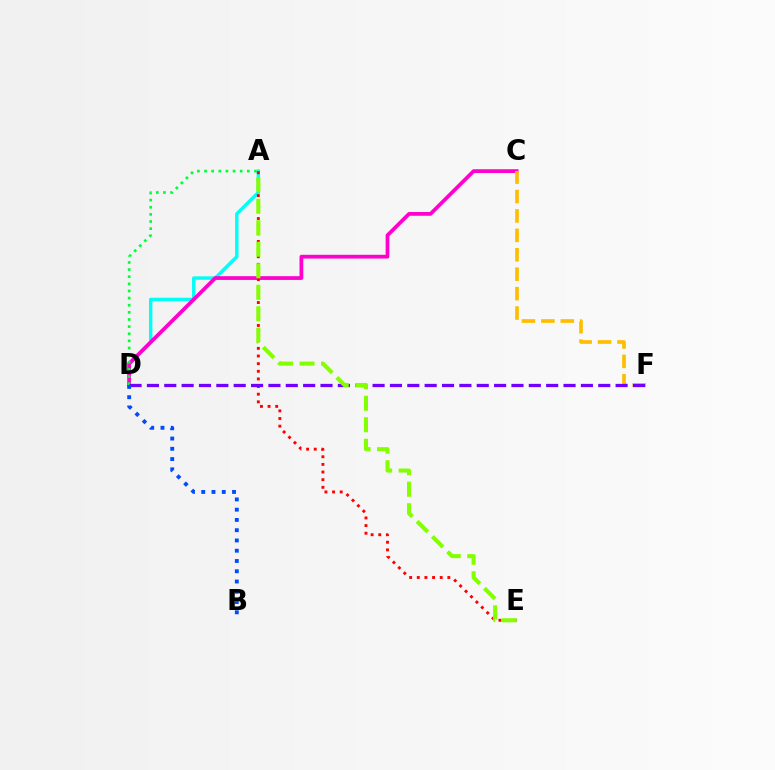{('A', 'D'): [{'color': '#00fff6', 'line_style': 'solid', 'thickness': 2.47}, {'color': '#00ff39', 'line_style': 'dotted', 'thickness': 1.94}], ('C', 'D'): [{'color': '#ff00cf', 'line_style': 'solid', 'thickness': 2.7}], ('C', 'F'): [{'color': '#ffbd00', 'line_style': 'dashed', 'thickness': 2.64}], ('A', 'E'): [{'color': '#ff0000', 'line_style': 'dotted', 'thickness': 2.08}, {'color': '#84ff00', 'line_style': 'dashed', 'thickness': 2.92}], ('D', 'F'): [{'color': '#7200ff', 'line_style': 'dashed', 'thickness': 2.36}], ('B', 'D'): [{'color': '#004bff', 'line_style': 'dotted', 'thickness': 2.79}]}